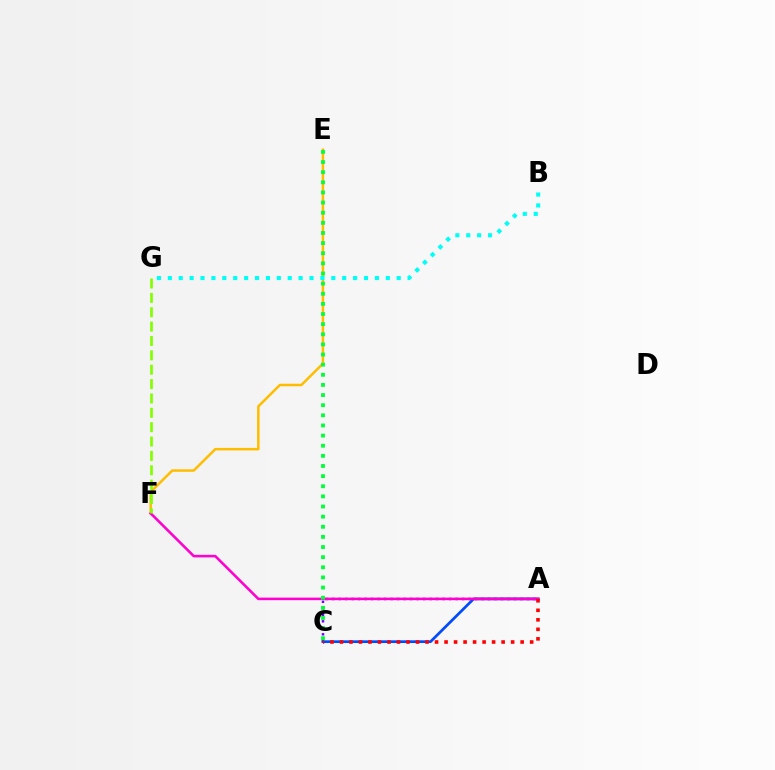{('E', 'F'): [{'color': '#ffbd00', 'line_style': 'solid', 'thickness': 1.8}], ('A', 'C'): [{'color': '#7200ff', 'line_style': 'dotted', 'thickness': 1.76}, {'color': '#004bff', 'line_style': 'solid', 'thickness': 1.95}, {'color': '#ff0000', 'line_style': 'dotted', 'thickness': 2.58}], ('B', 'G'): [{'color': '#00fff6', 'line_style': 'dotted', 'thickness': 2.96}], ('A', 'F'): [{'color': '#ff00cf', 'line_style': 'solid', 'thickness': 1.84}], ('C', 'E'): [{'color': '#00ff39', 'line_style': 'dotted', 'thickness': 2.75}], ('F', 'G'): [{'color': '#84ff00', 'line_style': 'dashed', 'thickness': 1.95}]}